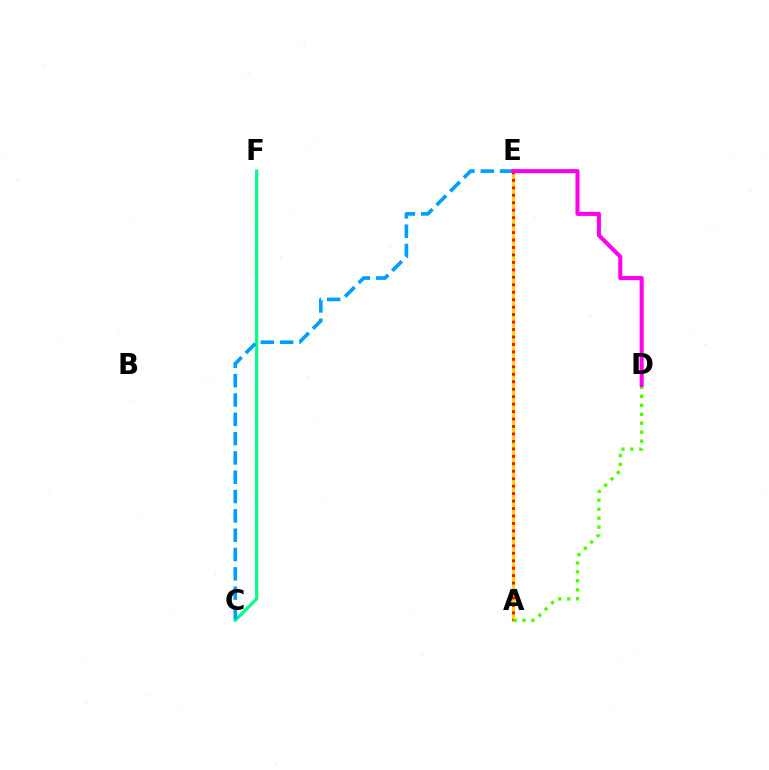{('C', 'F'): [{'color': '#3700ff', 'line_style': 'dashed', 'thickness': 1.54}, {'color': '#00ff86', 'line_style': 'solid', 'thickness': 2.29}], ('A', 'E'): [{'color': '#ffd500', 'line_style': 'solid', 'thickness': 2.26}, {'color': '#ff0000', 'line_style': 'dotted', 'thickness': 2.03}], ('A', 'D'): [{'color': '#4fff00', 'line_style': 'dotted', 'thickness': 2.43}], ('C', 'E'): [{'color': '#009eff', 'line_style': 'dashed', 'thickness': 2.62}], ('D', 'E'): [{'color': '#ff00ed', 'line_style': 'solid', 'thickness': 2.92}]}